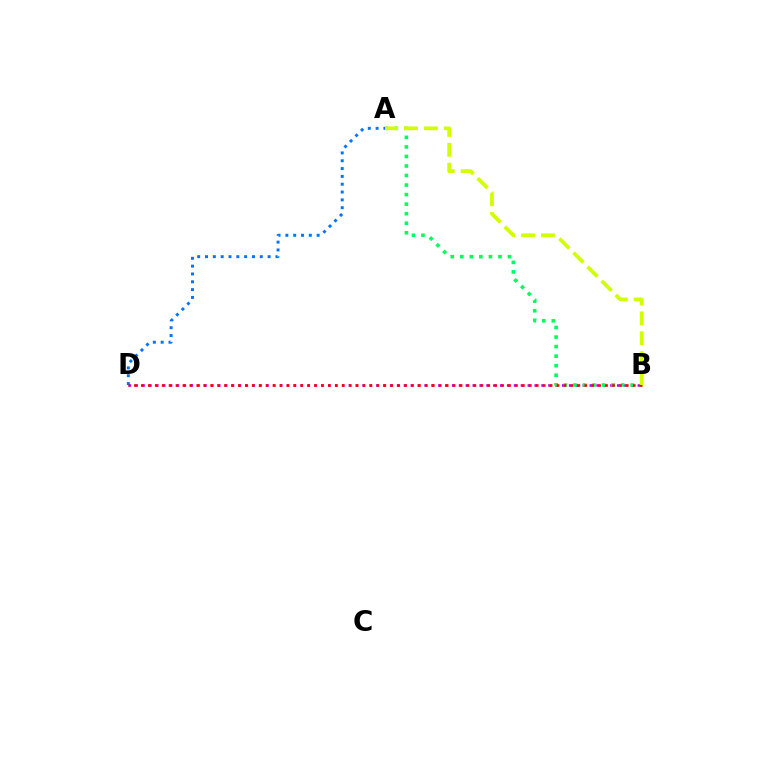{('B', 'D'): [{'color': '#b900ff', 'line_style': 'dotted', 'thickness': 1.87}, {'color': '#ff0000', 'line_style': 'dotted', 'thickness': 1.88}], ('A', 'D'): [{'color': '#0074ff', 'line_style': 'dotted', 'thickness': 2.13}], ('A', 'B'): [{'color': '#00ff5c', 'line_style': 'dotted', 'thickness': 2.59}, {'color': '#d1ff00', 'line_style': 'dashed', 'thickness': 2.7}]}